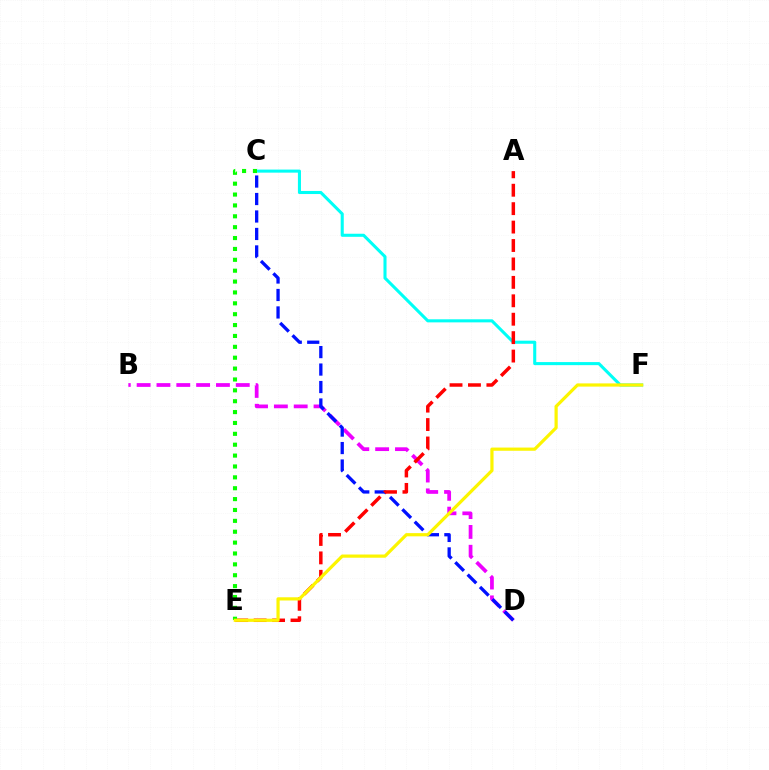{('B', 'D'): [{'color': '#ee00ff', 'line_style': 'dashed', 'thickness': 2.69}], ('C', 'F'): [{'color': '#00fff6', 'line_style': 'solid', 'thickness': 2.21}], ('C', 'D'): [{'color': '#0010ff', 'line_style': 'dashed', 'thickness': 2.37}], ('A', 'E'): [{'color': '#ff0000', 'line_style': 'dashed', 'thickness': 2.5}], ('C', 'E'): [{'color': '#08ff00', 'line_style': 'dotted', 'thickness': 2.96}], ('E', 'F'): [{'color': '#fcf500', 'line_style': 'solid', 'thickness': 2.31}]}